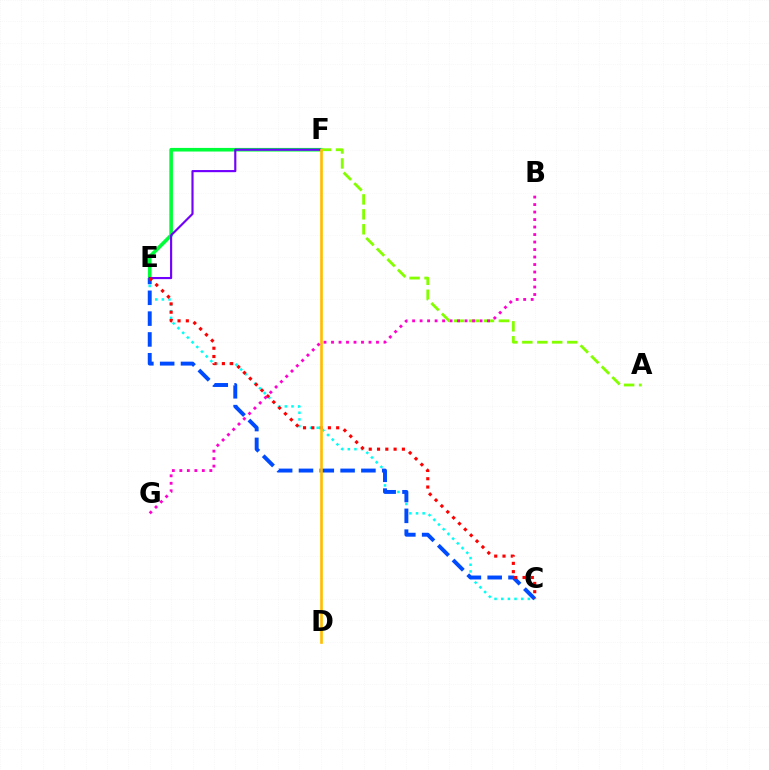{('C', 'E'): [{'color': '#00fff6', 'line_style': 'dotted', 'thickness': 1.81}, {'color': '#004bff', 'line_style': 'dashed', 'thickness': 2.83}, {'color': '#ff0000', 'line_style': 'dotted', 'thickness': 2.25}], ('E', 'F'): [{'color': '#00ff39', 'line_style': 'solid', 'thickness': 2.6}, {'color': '#7200ff', 'line_style': 'solid', 'thickness': 1.54}], ('A', 'F'): [{'color': '#84ff00', 'line_style': 'dashed', 'thickness': 2.03}], ('D', 'F'): [{'color': '#ffbd00', 'line_style': 'solid', 'thickness': 1.9}], ('B', 'G'): [{'color': '#ff00cf', 'line_style': 'dotted', 'thickness': 2.04}]}